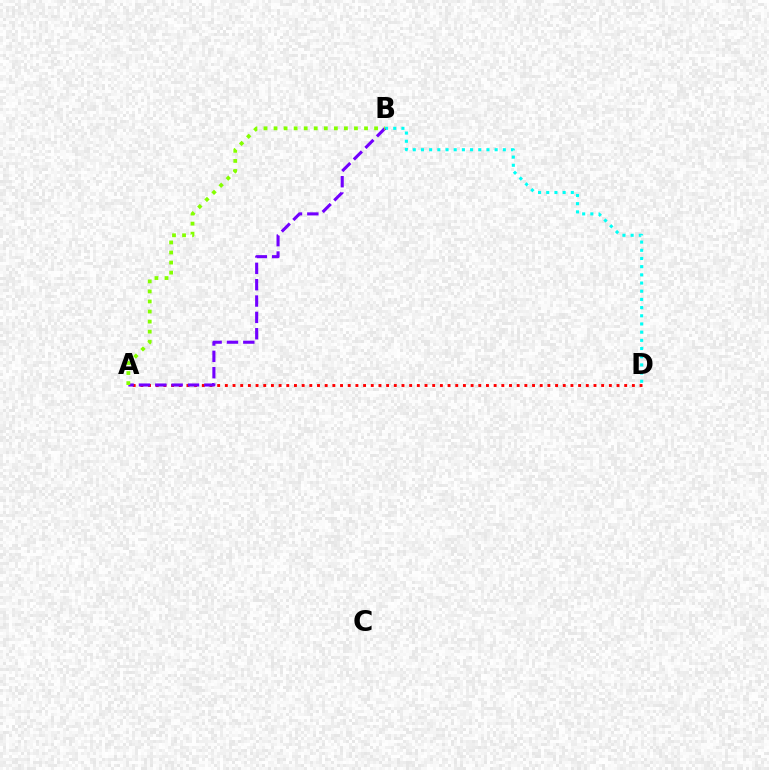{('A', 'D'): [{'color': '#ff0000', 'line_style': 'dotted', 'thickness': 2.09}], ('B', 'D'): [{'color': '#00fff6', 'line_style': 'dotted', 'thickness': 2.22}], ('A', 'B'): [{'color': '#7200ff', 'line_style': 'dashed', 'thickness': 2.22}, {'color': '#84ff00', 'line_style': 'dotted', 'thickness': 2.73}]}